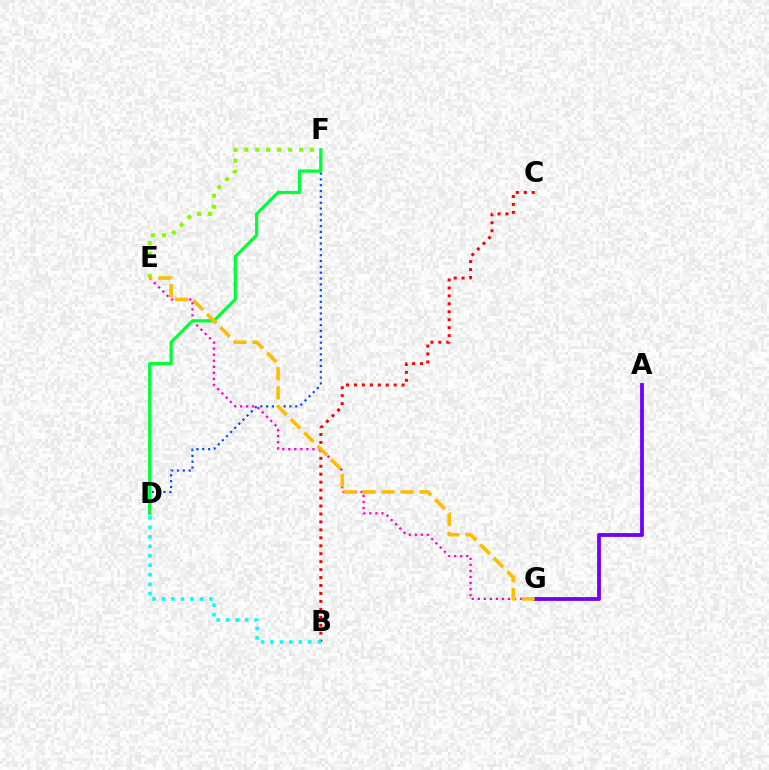{('A', 'G'): [{'color': '#7200ff', 'line_style': 'solid', 'thickness': 2.75}], ('D', 'F'): [{'color': '#004bff', 'line_style': 'dotted', 'thickness': 1.58}, {'color': '#00ff39', 'line_style': 'solid', 'thickness': 2.32}], ('B', 'C'): [{'color': '#ff0000', 'line_style': 'dotted', 'thickness': 2.16}], ('E', 'G'): [{'color': '#ff00cf', 'line_style': 'dotted', 'thickness': 1.64}, {'color': '#ffbd00', 'line_style': 'dashed', 'thickness': 2.59}], ('B', 'D'): [{'color': '#00fff6', 'line_style': 'dotted', 'thickness': 2.57}], ('E', 'F'): [{'color': '#84ff00', 'line_style': 'dotted', 'thickness': 2.98}]}